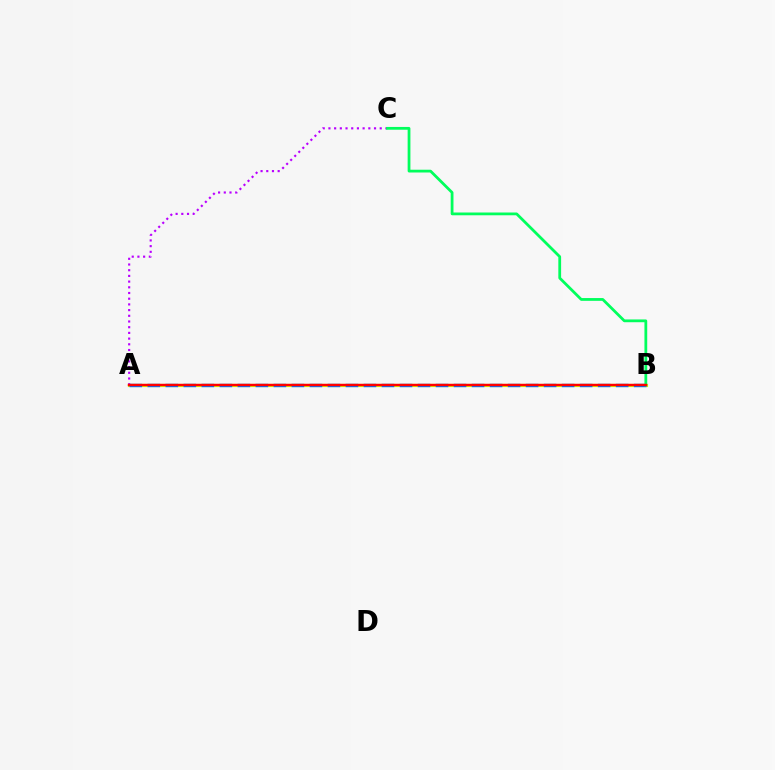{('A', 'B'): [{'color': '#d1ff00', 'line_style': 'solid', 'thickness': 2.27}, {'color': '#0074ff', 'line_style': 'dashed', 'thickness': 2.45}, {'color': '#ff0000', 'line_style': 'solid', 'thickness': 1.74}], ('A', 'C'): [{'color': '#b900ff', 'line_style': 'dotted', 'thickness': 1.55}], ('B', 'C'): [{'color': '#00ff5c', 'line_style': 'solid', 'thickness': 2.0}]}